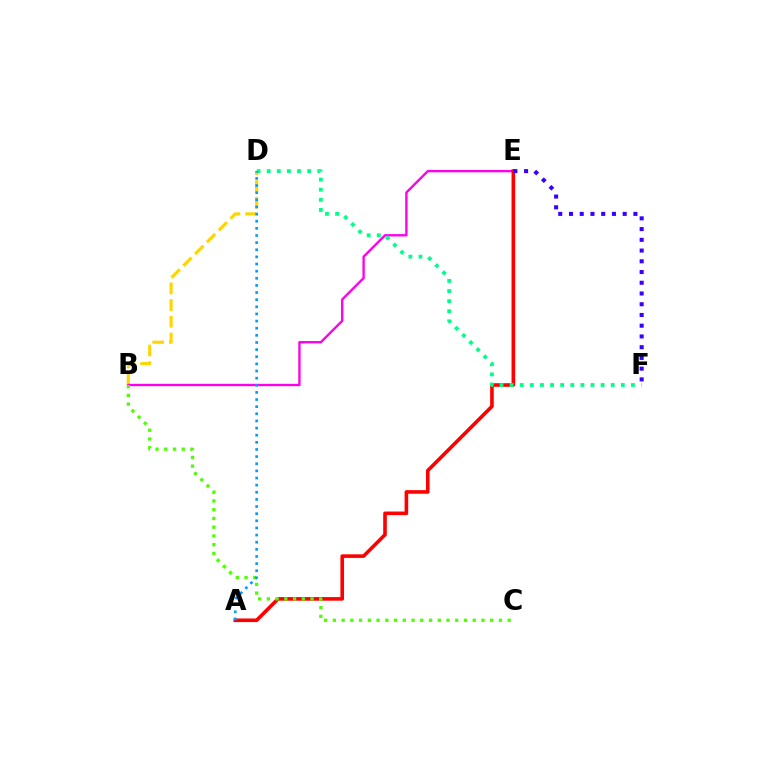{('B', 'D'): [{'color': '#ffd500', 'line_style': 'dashed', 'thickness': 2.27}], ('B', 'E'): [{'color': '#ff00ed', 'line_style': 'solid', 'thickness': 1.7}], ('A', 'E'): [{'color': '#ff0000', 'line_style': 'solid', 'thickness': 2.6}], ('E', 'F'): [{'color': '#3700ff', 'line_style': 'dotted', 'thickness': 2.92}], ('D', 'F'): [{'color': '#00ff86', 'line_style': 'dotted', 'thickness': 2.75}], ('B', 'C'): [{'color': '#4fff00', 'line_style': 'dotted', 'thickness': 2.37}], ('A', 'D'): [{'color': '#009eff', 'line_style': 'dotted', 'thickness': 1.94}]}